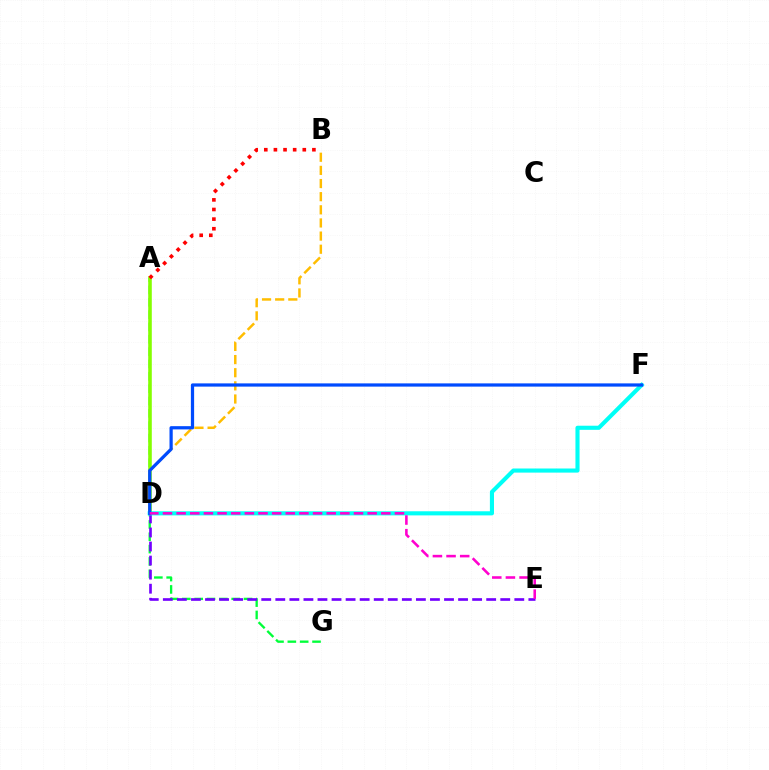{('A', 'G'): [{'color': '#00ff39', 'line_style': 'dashed', 'thickness': 1.68}], ('A', 'D'): [{'color': '#84ff00', 'line_style': 'solid', 'thickness': 2.58}], ('A', 'B'): [{'color': '#ff0000', 'line_style': 'dotted', 'thickness': 2.61}], ('B', 'D'): [{'color': '#ffbd00', 'line_style': 'dashed', 'thickness': 1.79}], ('D', 'E'): [{'color': '#7200ff', 'line_style': 'dashed', 'thickness': 1.91}, {'color': '#ff00cf', 'line_style': 'dashed', 'thickness': 1.85}], ('D', 'F'): [{'color': '#00fff6', 'line_style': 'solid', 'thickness': 2.96}, {'color': '#004bff', 'line_style': 'solid', 'thickness': 2.33}]}